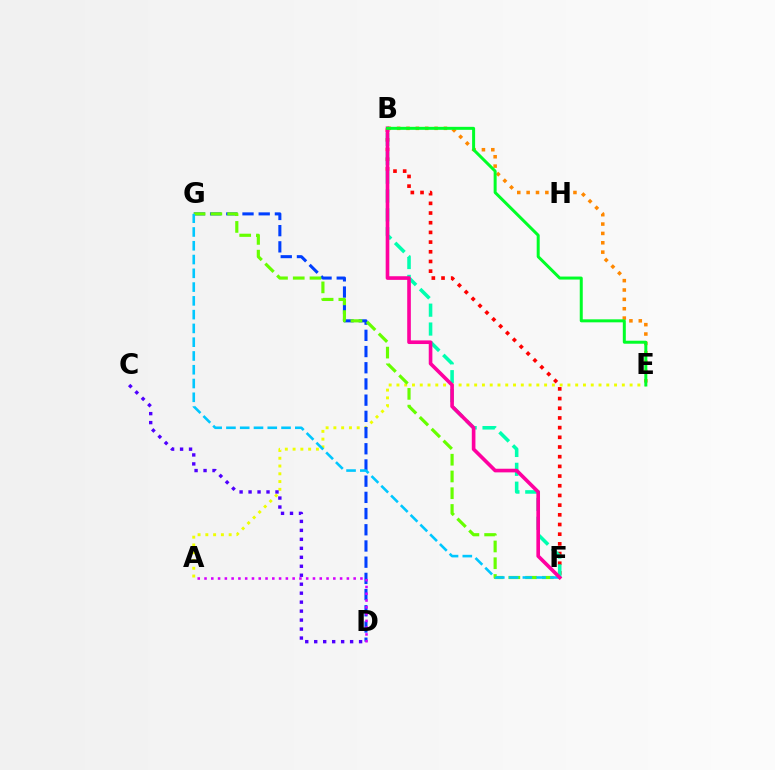{('B', 'E'): [{'color': '#ff8800', 'line_style': 'dotted', 'thickness': 2.54}, {'color': '#00ff27', 'line_style': 'solid', 'thickness': 2.16}], ('A', 'E'): [{'color': '#eeff00', 'line_style': 'dotted', 'thickness': 2.11}], ('D', 'G'): [{'color': '#003fff', 'line_style': 'dashed', 'thickness': 2.2}], ('B', 'F'): [{'color': '#ff0000', 'line_style': 'dotted', 'thickness': 2.63}, {'color': '#00ffaf', 'line_style': 'dashed', 'thickness': 2.56}, {'color': '#ff00a0', 'line_style': 'solid', 'thickness': 2.62}], ('F', 'G'): [{'color': '#66ff00', 'line_style': 'dashed', 'thickness': 2.28}, {'color': '#00c7ff', 'line_style': 'dashed', 'thickness': 1.87}], ('A', 'D'): [{'color': '#d600ff', 'line_style': 'dotted', 'thickness': 1.84}], ('C', 'D'): [{'color': '#4f00ff', 'line_style': 'dotted', 'thickness': 2.44}]}